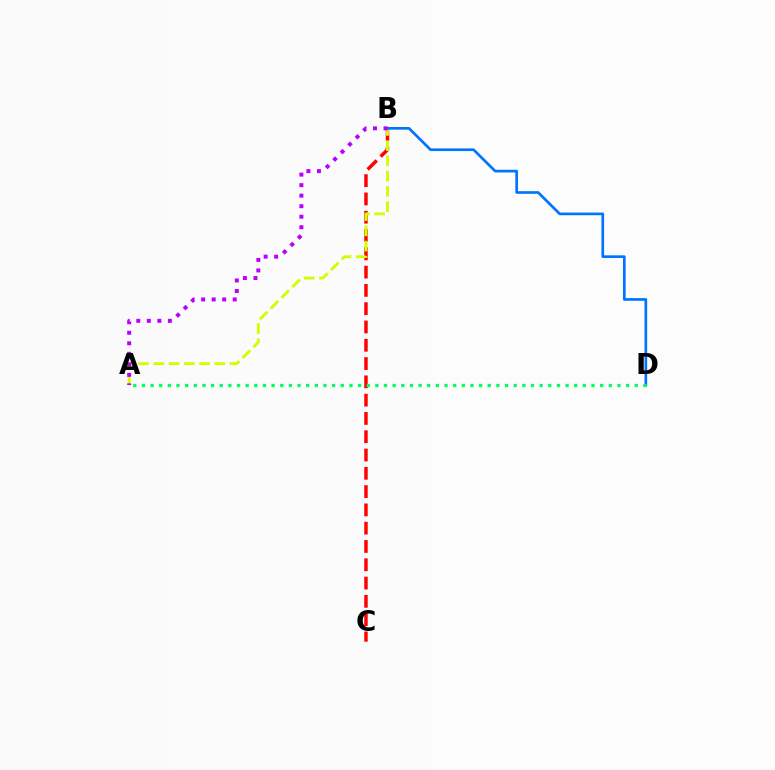{('B', 'C'): [{'color': '#ff0000', 'line_style': 'dashed', 'thickness': 2.48}], ('A', 'B'): [{'color': '#d1ff00', 'line_style': 'dashed', 'thickness': 2.07}, {'color': '#b900ff', 'line_style': 'dotted', 'thickness': 2.86}], ('B', 'D'): [{'color': '#0074ff', 'line_style': 'solid', 'thickness': 1.93}], ('A', 'D'): [{'color': '#00ff5c', 'line_style': 'dotted', 'thickness': 2.35}]}